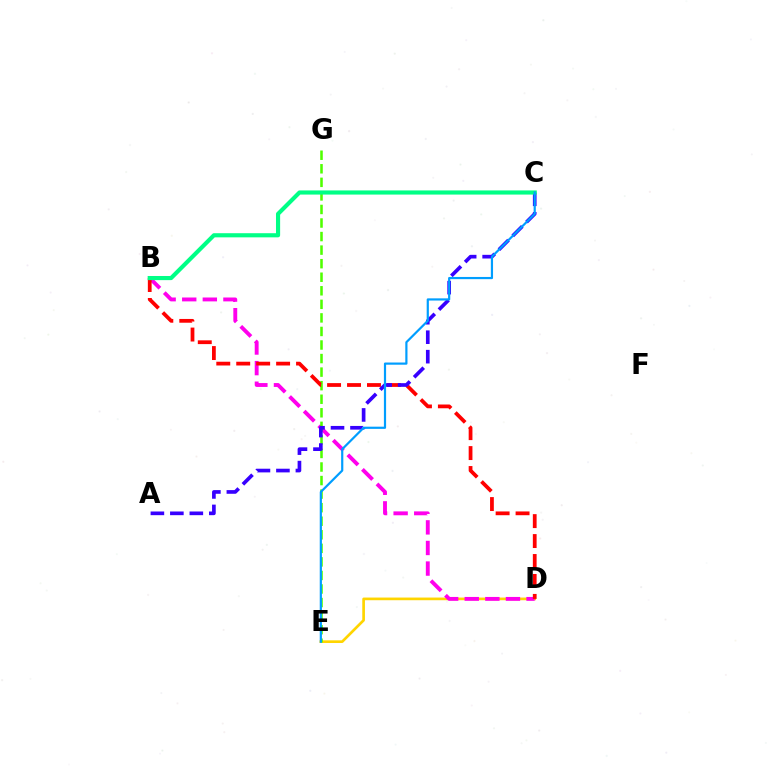{('D', 'E'): [{'color': '#ffd500', 'line_style': 'solid', 'thickness': 1.93}], ('B', 'D'): [{'color': '#ff00ed', 'line_style': 'dashed', 'thickness': 2.8}, {'color': '#ff0000', 'line_style': 'dashed', 'thickness': 2.71}], ('E', 'G'): [{'color': '#4fff00', 'line_style': 'dashed', 'thickness': 1.84}], ('A', 'C'): [{'color': '#3700ff', 'line_style': 'dashed', 'thickness': 2.65}], ('B', 'C'): [{'color': '#00ff86', 'line_style': 'solid', 'thickness': 2.98}], ('C', 'E'): [{'color': '#009eff', 'line_style': 'solid', 'thickness': 1.58}]}